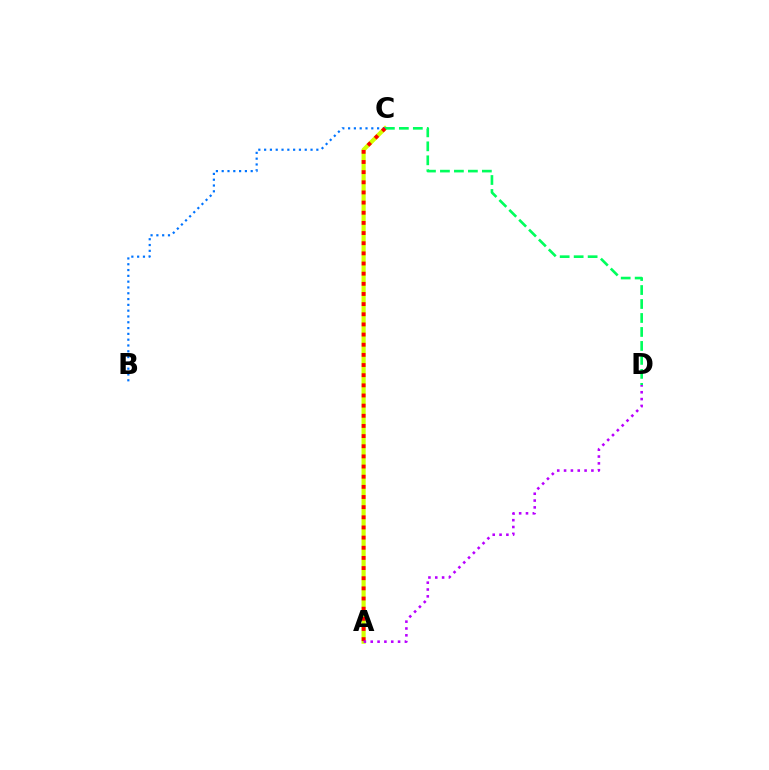{('A', 'C'): [{'color': '#d1ff00', 'line_style': 'solid', 'thickness': 2.99}, {'color': '#ff0000', 'line_style': 'dotted', 'thickness': 2.76}], ('C', 'D'): [{'color': '#00ff5c', 'line_style': 'dashed', 'thickness': 1.9}], ('B', 'C'): [{'color': '#0074ff', 'line_style': 'dotted', 'thickness': 1.58}], ('A', 'D'): [{'color': '#b900ff', 'line_style': 'dotted', 'thickness': 1.86}]}